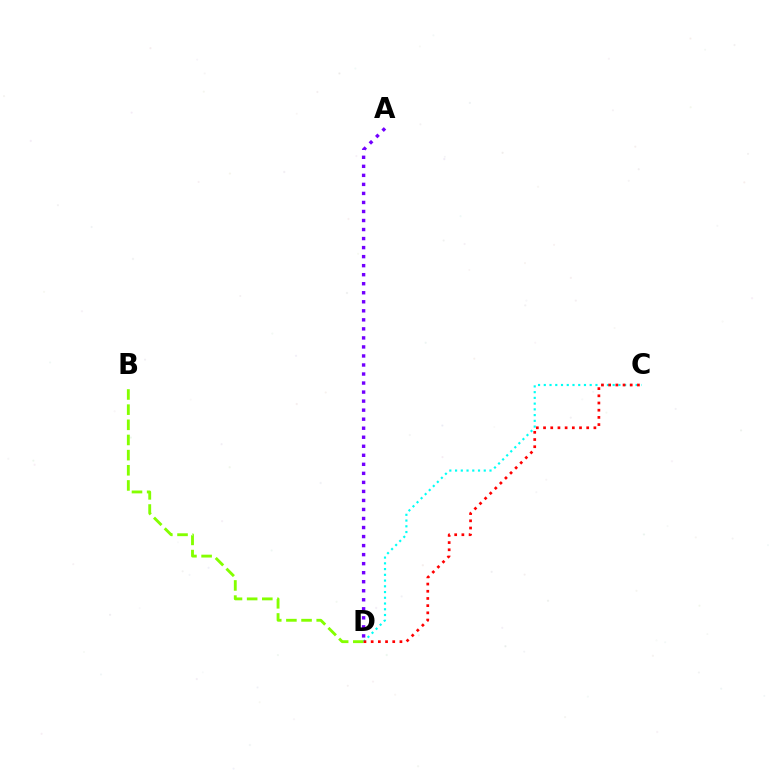{('B', 'D'): [{'color': '#84ff00', 'line_style': 'dashed', 'thickness': 2.06}], ('C', 'D'): [{'color': '#00fff6', 'line_style': 'dotted', 'thickness': 1.56}, {'color': '#ff0000', 'line_style': 'dotted', 'thickness': 1.95}], ('A', 'D'): [{'color': '#7200ff', 'line_style': 'dotted', 'thickness': 2.45}]}